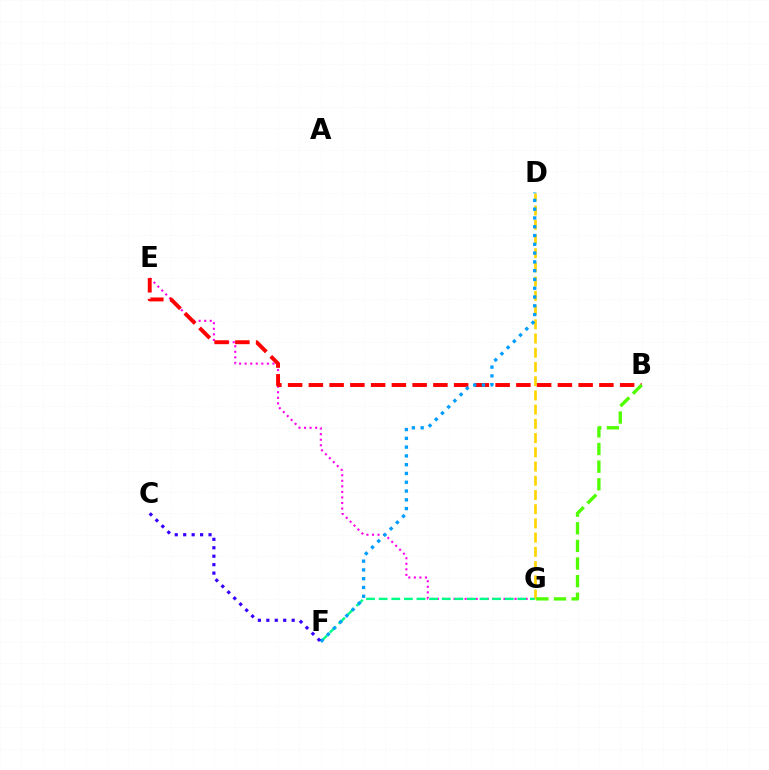{('E', 'G'): [{'color': '#ff00ed', 'line_style': 'dotted', 'thickness': 1.51}], ('D', 'G'): [{'color': '#ffd500', 'line_style': 'dashed', 'thickness': 1.93}], ('B', 'E'): [{'color': '#ff0000', 'line_style': 'dashed', 'thickness': 2.82}], ('B', 'G'): [{'color': '#4fff00', 'line_style': 'dashed', 'thickness': 2.39}], ('F', 'G'): [{'color': '#00ff86', 'line_style': 'dashed', 'thickness': 1.71}], ('D', 'F'): [{'color': '#009eff', 'line_style': 'dotted', 'thickness': 2.39}], ('C', 'F'): [{'color': '#3700ff', 'line_style': 'dotted', 'thickness': 2.3}]}